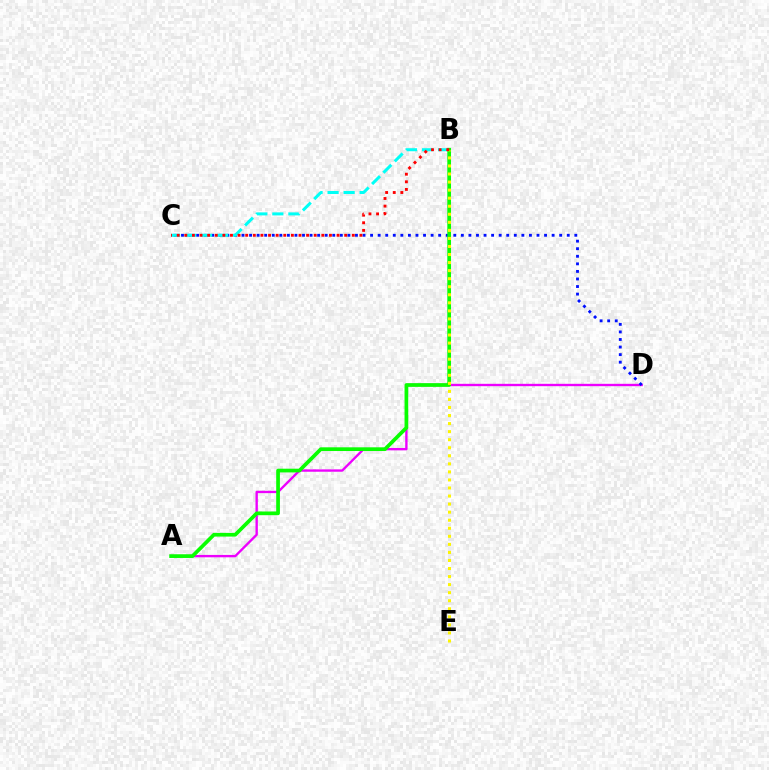{('A', 'D'): [{'color': '#ee00ff', 'line_style': 'solid', 'thickness': 1.7}], ('C', 'D'): [{'color': '#0010ff', 'line_style': 'dotted', 'thickness': 2.06}], ('B', 'C'): [{'color': '#00fff6', 'line_style': 'dashed', 'thickness': 2.18}, {'color': '#ff0000', 'line_style': 'dotted', 'thickness': 2.07}], ('A', 'B'): [{'color': '#08ff00', 'line_style': 'solid', 'thickness': 2.67}], ('B', 'E'): [{'color': '#fcf500', 'line_style': 'dotted', 'thickness': 2.19}]}